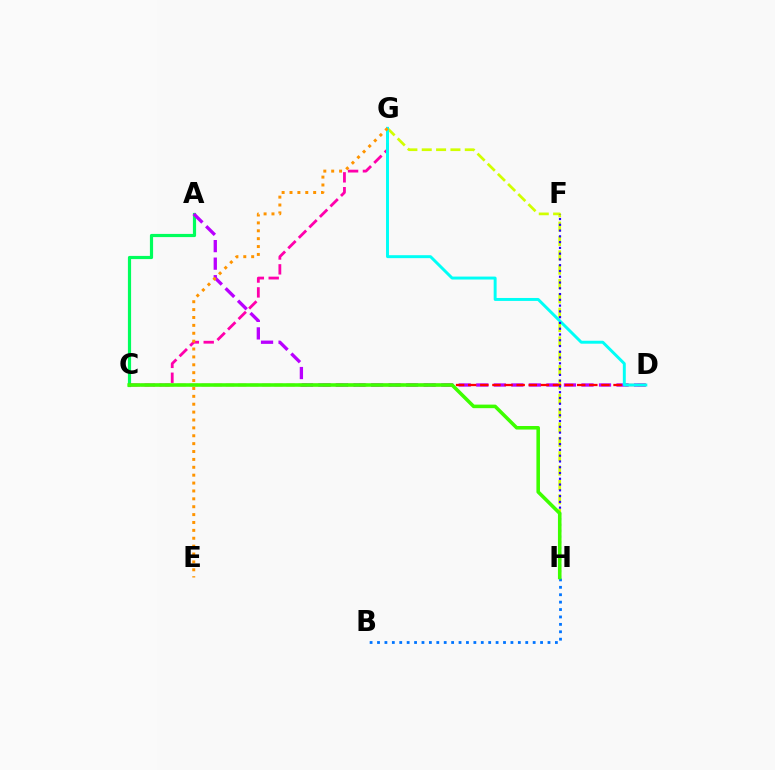{('G', 'H'): [{'color': '#d1ff00', 'line_style': 'dashed', 'thickness': 1.95}], ('A', 'C'): [{'color': '#00ff5c', 'line_style': 'solid', 'thickness': 2.29}], ('C', 'G'): [{'color': '#ff00ac', 'line_style': 'dashed', 'thickness': 2.02}], ('A', 'D'): [{'color': '#b900ff', 'line_style': 'dashed', 'thickness': 2.38}], ('C', 'D'): [{'color': '#ff0000', 'line_style': 'dashed', 'thickness': 1.65}], ('D', 'G'): [{'color': '#00fff6', 'line_style': 'solid', 'thickness': 2.12}], ('B', 'H'): [{'color': '#0074ff', 'line_style': 'dotted', 'thickness': 2.01}], ('E', 'G'): [{'color': '#ff9400', 'line_style': 'dotted', 'thickness': 2.14}], ('F', 'H'): [{'color': '#2500ff', 'line_style': 'dotted', 'thickness': 1.57}], ('C', 'H'): [{'color': '#3dff00', 'line_style': 'solid', 'thickness': 2.56}]}